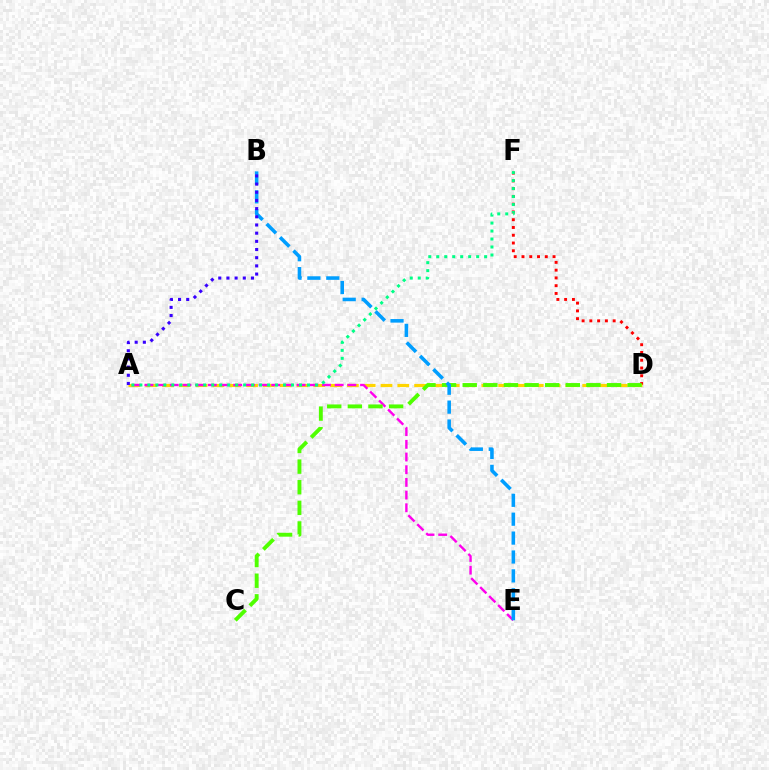{('D', 'F'): [{'color': '#ff0000', 'line_style': 'dotted', 'thickness': 2.11}], ('A', 'D'): [{'color': '#ffd500', 'line_style': 'dashed', 'thickness': 2.28}], ('A', 'E'): [{'color': '#ff00ed', 'line_style': 'dashed', 'thickness': 1.72}], ('C', 'D'): [{'color': '#4fff00', 'line_style': 'dashed', 'thickness': 2.8}], ('A', 'F'): [{'color': '#00ff86', 'line_style': 'dotted', 'thickness': 2.17}], ('B', 'E'): [{'color': '#009eff', 'line_style': 'dashed', 'thickness': 2.57}], ('A', 'B'): [{'color': '#3700ff', 'line_style': 'dotted', 'thickness': 2.22}]}